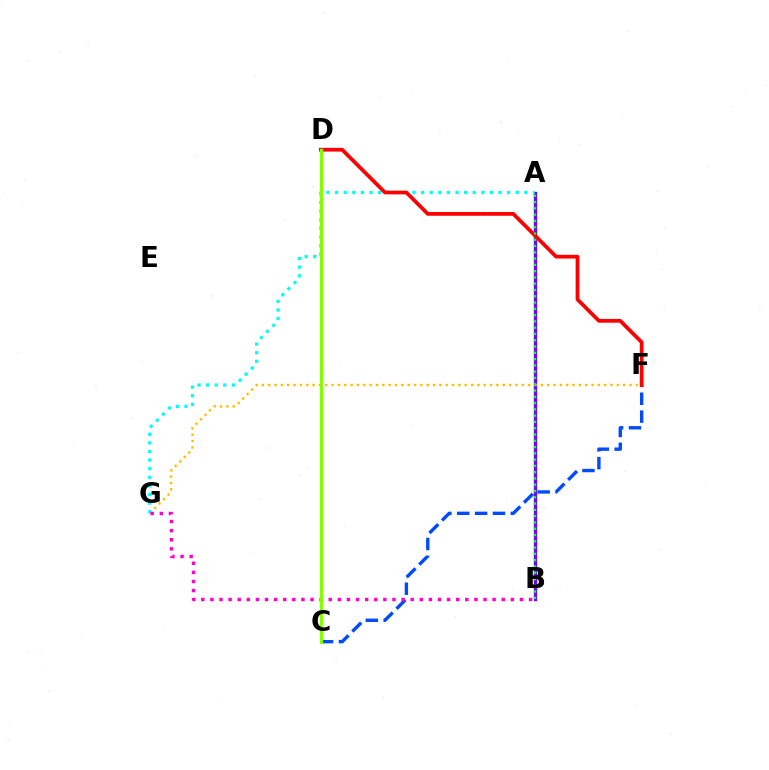{('A', 'B'): [{'color': '#7200ff', 'line_style': 'solid', 'thickness': 2.42}, {'color': '#00ff39', 'line_style': 'dotted', 'thickness': 1.71}], ('C', 'F'): [{'color': '#004bff', 'line_style': 'dashed', 'thickness': 2.43}], ('F', 'G'): [{'color': '#ffbd00', 'line_style': 'dotted', 'thickness': 1.72}], ('A', 'G'): [{'color': '#00fff6', 'line_style': 'dotted', 'thickness': 2.34}], ('B', 'G'): [{'color': '#ff00cf', 'line_style': 'dotted', 'thickness': 2.47}], ('D', 'F'): [{'color': '#ff0000', 'line_style': 'solid', 'thickness': 2.69}], ('C', 'D'): [{'color': '#84ff00', 'line_style': 'solid', 'thickness': 2.3}]}